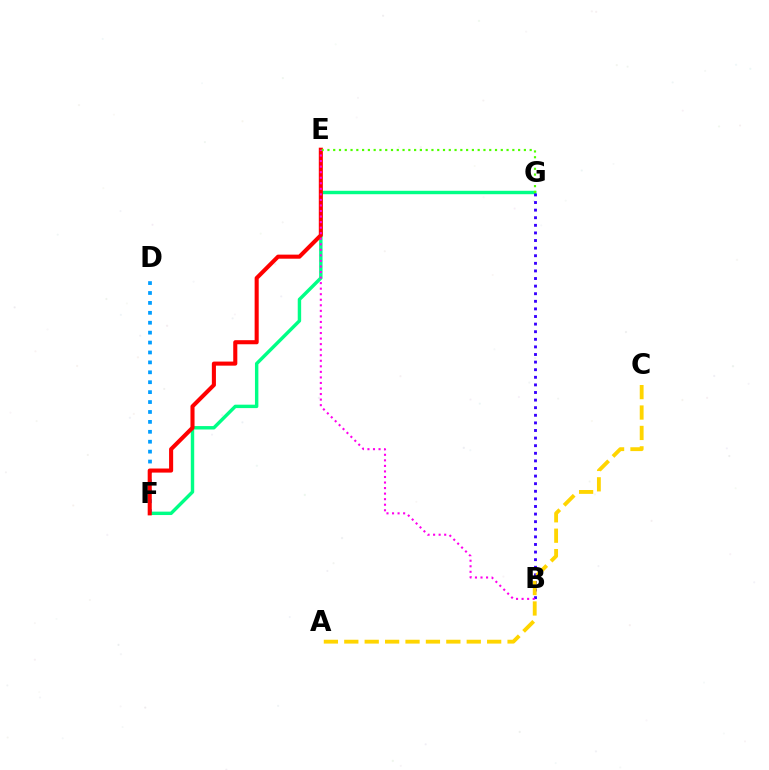{('F', 'G'): [{'color': '#00ff86', 'line_style': 'solid', 'thickness': 2.46}], ('B', 'G'): [{'color': '#3700ff', 'line_style': 'dotted', 'thickness': 2.06}], ('D', 'F'): [{'color': '#009eff', 'line_style': 'dotted', 'thickness': 2.69}], ('A', 'C'): [{'color': '#ffd500', 'line_style': 'dashed', 'thickness': 2.77}], ('E', 'F'): [{'color': '#ff0000', 'line_style': 'solid', 'thickness': 2.93}], ('E', 'G'): [{'color': '#4fff00', 'line_style': 'dotted', 'thickness': 1.57}], ('B', 'E'): [{'color': '#ff00ed', 'line_style': 'dotted', 'thickness': 1.51}]}